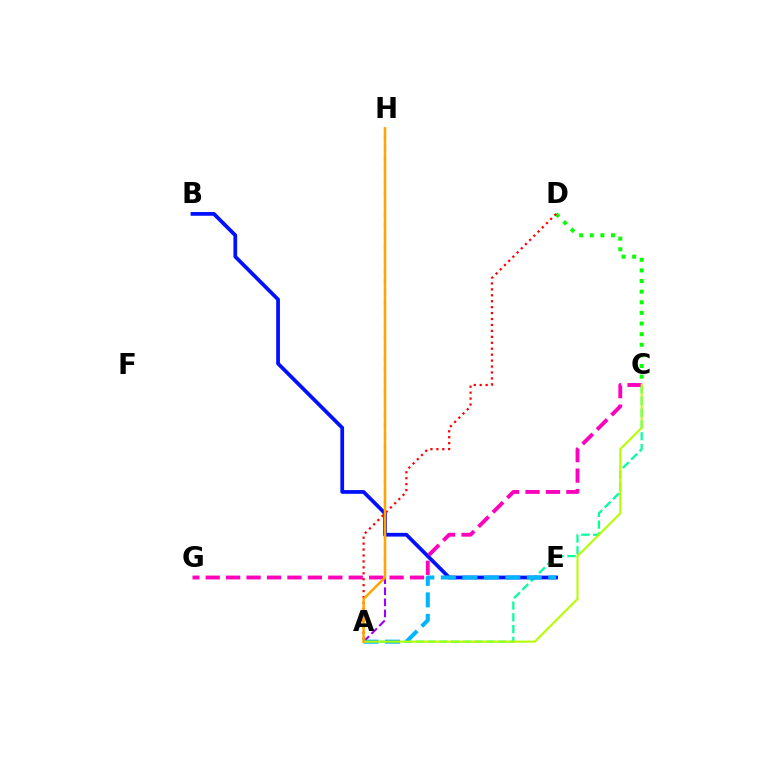{('A', 'C'): [{'color': '#00ff9d', 'line_style': 'dashed', 'thickness': 1.6}, {'color': '#b3ff00', 'line_style': 'solid', 'thickness': 1.5}], ('B', 'E'): [{'color': '#0010ff', 'line_style': 'solid', 'thickness': 2.69}], ('A', 'H'): [{'color': '#9b00ff', 'line_style': 'dashed', 'thickness': 1.5}, {'color': '#ffa500', 'line_style': 'solid', 'thickness': 1.8}], ('A', 'E'): [{'color': '#00b5ff', 'line_style': 'dashed', 'thickness': 2.92}], ('C', 'D'): [{'color': '#08ff00', 'line_style': 'dotted', 'thickness': 2.89}], ('C', 'G'): [{'color': '#ff00bd', 'line_style': 'dashed', 'thickness': 2.78}], ('A', 'D'): [{'color': '#ff0000', 'line_style': 'dotted', 'thickness': 1.61}]}